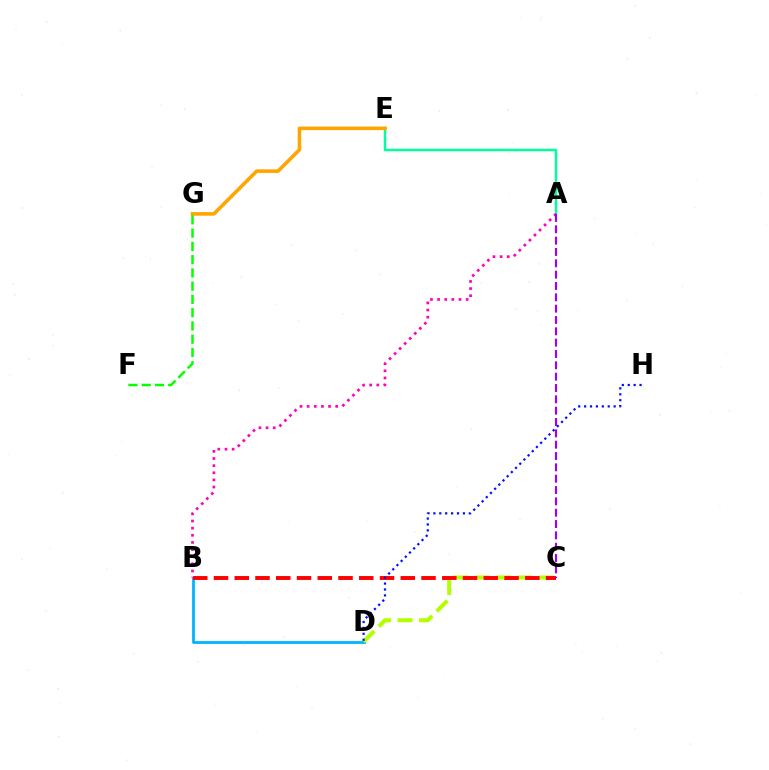{('A', 'E'): [{'color': '#00ff9d', 'line_style': 'solid', 'thickness': 1.78}], ('B', 'D'): [{'color': '#00b5ff', 'line_style': 'solid', 'thickness': 2.01}], ('E', 'G'): [{'color': '#ffa500', 'line_style': 'solid', 'thickness': 2.58}], ('C', 'D'): [{'color': '#b3ff00', 'line_style': 'dashed', 'thickness': 2.91}], ('B', 'C'): [{'color': '#ff0000', 'line_style': 'dashed', 'thickness': 2.82}], ('A', 'B'): [{'color': '#ff00bd', 'line_style': 'dotted', 'thickness': 1.94}], ('D', 'H'): [{'color': '#0010ff', 'line_style': 'dotted', 'thickness': 1.61}], ('A', 'C'): [{'color': '#9b00ff', 'line_style': 'dashed', 'thickness': 1.54}], ('F', 'G'): [{'color': '#08ff00', 'line_style': 'dashed', 'thickness': 1.8}]}